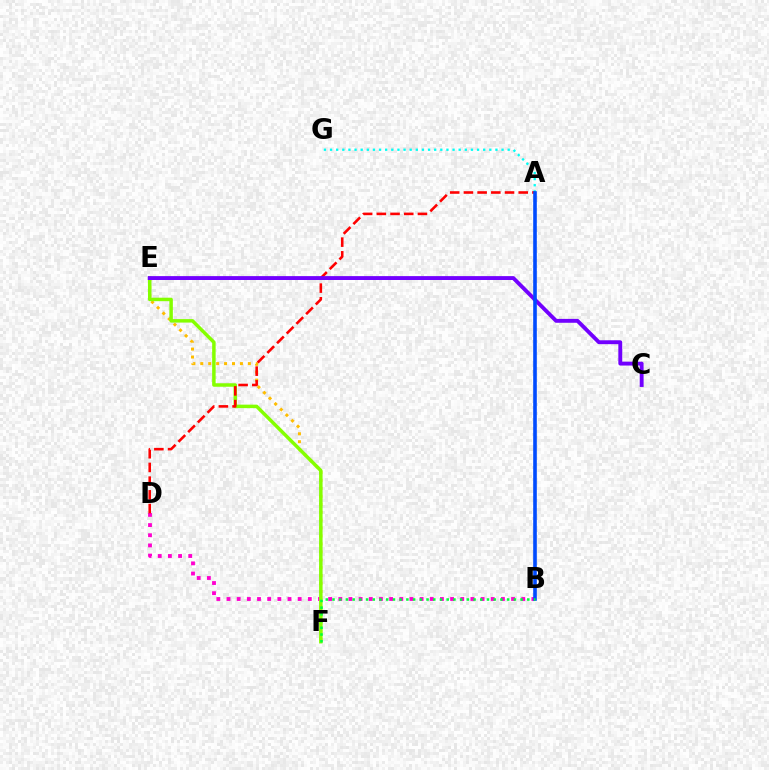{('E', 'F'): [{'color': '#ffbd00', 'line_style': 'dotted', 'thickness': 2.16}, {'color': '#84ff00', 'line_style': 'solid', 'thickness': 2.51}], ('B', 'D'): [{'color': '#ff00cf', 'line_style': 'dotted', 'thickness': 2.76}], ('A', 'G'): [{'color': '#00fff6', 'line_style': 'dotted', 'thickness': 1.66}], ('A', 'D'): [{'color': '#ff0000', 'line_style': 'dashed', 'thickness': 1.86}], ('C', 'E'): [{'color': '#7200ff', 'line_style': 'solid', 'thickness': 2.79}], ('A', 'B'): [{'color': '#004bff', 'line_style': 'solid', 'thickness': 2.61}], ('B', 'F'): [{'color': '#00ff39', 'line_style': 'dotted', 'thickness': 1.82}]}